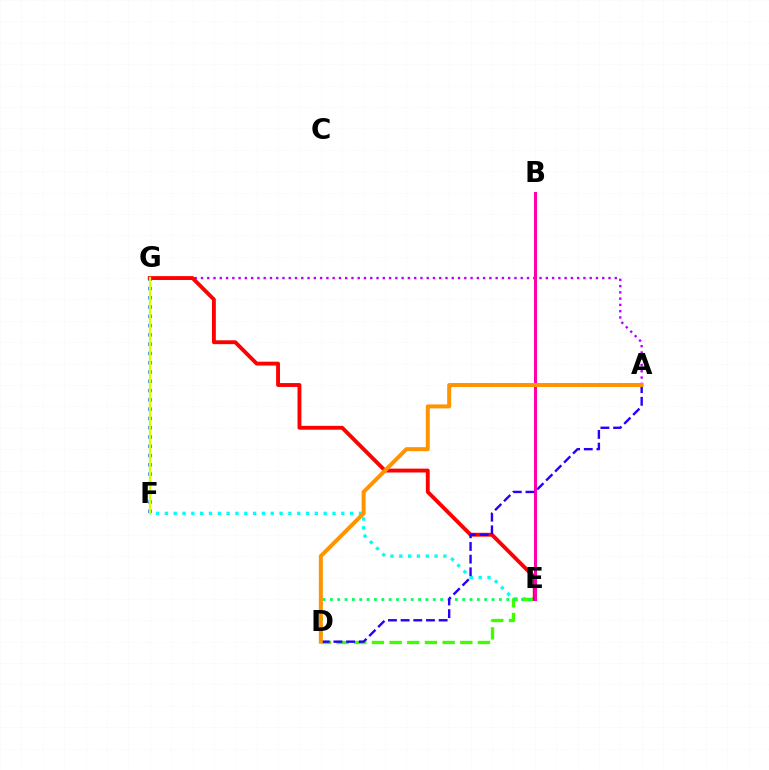{('E', 'F'): [{'color': '#00fff6', 'line_style': 'dotted', 'thickness': 2.4}], ('D', 'E'): [{'color': '#3dff00', 'line_style': 'dashed', 'thickness': 2.4}, {'color': '#00ff5c', 'line_style': 'dotted', 'thickness': 2.0}], ('A', 'G'): [{'color': '#b900ff', 'line_style': 'dotted', 'thickness': 1.7}], ('F', 'G'): [{'color': '#0074ff', 'line_style': 'dotted', 'thickness': 2.52}, {'color': '#d1ff00', 'line_style': 'solid', 'thickness': 1.63}], ('E', 'G'): [{'color': '#ff0000', 'line_style': 'solid', 'thickness': 2.78}], ('B', 'E'): [{'color': '#ff00ac', 'line_style': 'solid', 'thickness': 2.17}], ('A', 'D'): [{'color': '#2500ff', 'line_style': 'dashed', 'thickness': 1.72}, {'color': '#ff9400', 'line_style': 'solid', 'thickness': 2.87}]}